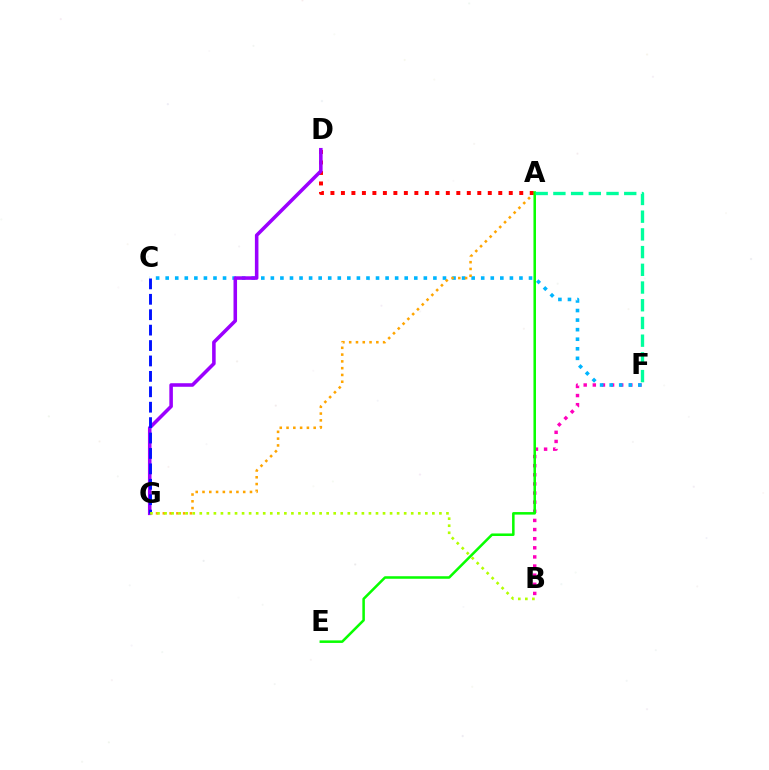{('B', 'F'): [{'color': '#ff00bd', 'line_style': 'dotted', 'thickness': 2.48}], ('C', 'F'): [{'color': '#00b5ff', 'line_style': 'dotted', 'thickness': 2.6}], ('A', 'G'): [{'color': '#ffa500', 'line_style': 'dotted', 'thickness': 1.84}], ('A', 'D'): [{'color': '#ff0000', 'line_style': 'dotted', 'thickness': 2.85}], ('A', 'E'): [{'color': '#08ff00', 'line_style': 'solid', 'thickness': 1.83}], ('D', 'G'): [{'color': '#9b00ff', 'line_style': 'solid', 'thickness': 2.56}], ('A', 'F'): [{'color': '#00ff9d', 'line_style': 'dashed', 'thickness': 2.41}], ('C', 'G'): [{'color': '#0010ff', 'line_style': 'dashed', 'thickness': 2.09}], ('B', 'G'): [{'color': '#b3ff00', 'line_style': 'dotted', 'thickness': 1.91}]}